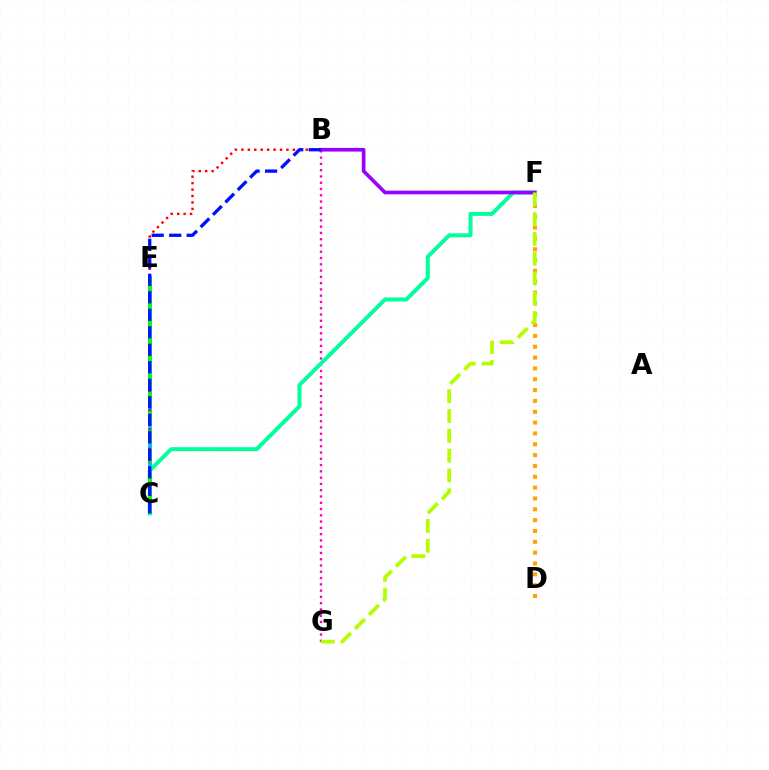{('C', 'E'): [{'color': '#00b5ff', 'line_style': 'solid', 'thickness': 2.73}, {'color': '#08ff00', 'line_style': 'dashed', 'thickness': 2.58}], ('B', 'G'): [{'color': '#ff00bd', 'line_style': 'dotted', 'thickness': 1.7}], ('B', 'C'): [{'color': '#ff0000', 'line_style': 'dotted', 'thickness': 1.75}, {'color': '#0010ff', 'line_style': 'dashed', 'thickness': 2.38}], ('C', 'F'): [{'color': '#00ff9d', 'line_style': 'solid', 'thickness': 2.87}], ('B', 'F'): [{'color': '#9b00ff', 'line_style': 'solid', 'thickness': 2.63}], ('D', 'F'): [{'color': '#ffa500', 'line_style': 'dotted', 'thickness': 2.94}], ('F', 'G'): [{'color': '#b3ff00', 'line_style': 'dashed', 'thickness': 2.69}]}